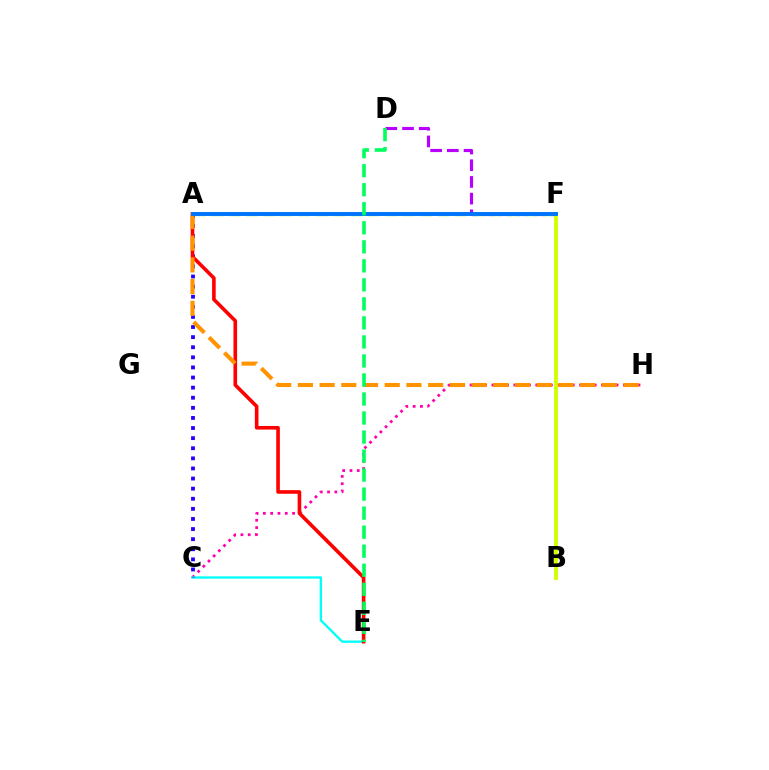{('C', 'H'): [{'color': '#ff00ac', 'line_style': 'dotted', 'thickness': 1.98}], ('D', 'F'): [{'color': '#b900ff', 'line_style': 'dashed', 'thickness': 2.27}], ('C', 'E'): [{'color': '#00fff6', 'line_style': 'solid', 'thickness': 1.67}], ('A', 'C'): [{'color': '#2500ff', 'line_style': 'dotted', 'thickness': 2.74}], ('A', 'F'): [{'color': '#3dff00', 'line_style': 'dashed', 'thickness': 2.37}, {'color': '#0074ff', 'line_style': 'solid', 'thickness': 2.82}], ('A', 'E'): [{'color': '#ff0000', 'line_style': 'solid', 'thickness': 2.6}], ('B', 'F'): [{'color': '#d1ff00', 'line_style': 'solid', 'thickness': 2.78}], ('A', 'H'): [{'color': '#ff9400', 'line_style': 'dashed', 'thickness': 2.95}], ('D', 'E'): [{'color': '#00ff5c', 'line_style': 'dashed', 'thickness': 2.58}]}